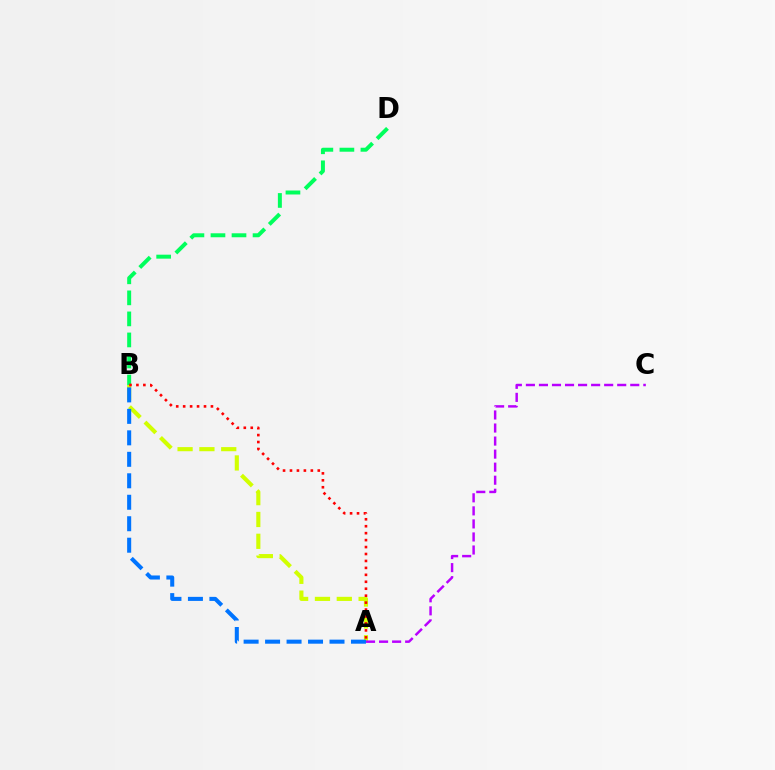{('B', 'D'): [{'color': '#00ff5c', 'line_style': 'dashed', 'thickness': 2.86}], ('A', 'B'): [{'color': '#d1ff00', 'line_style': 'dashed', 'thickness': 2.97}, {'color': '#0074ff', 'line_style': 'dashed', 'thickness': 2.92}, {'color': '#ff0000', 'line_style': 'dotted', 'thickness': 1.89}], ('A', 'C'): [{'color': '#b900ff', 'line_style': 'dashed', 'thickness': 1.77}]}